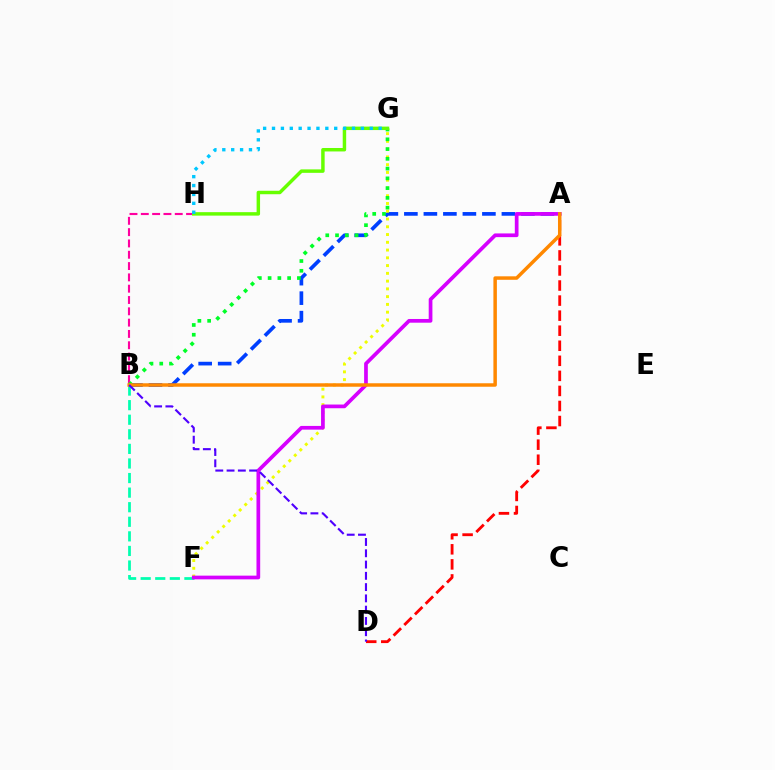{('B', 'H'): [{'color': '#ff00a0', 'line_style': 'dashed', 'thickness': 1.54}], ('B', 'F'): [{'color': '#00ffaf', 'line_style': 'dashed', 'thickness': 1.98}], ('A', 'B'): [{'color': '#003fff', 'line_style': 'dashed', 'thickness': 2.65}, {'color': '#ff8800', 'line_style': 'solid', 'thickness': 2.5}], ('F', 'G'): [{'color': '#eeff00', 'line_style': 'dotted', 'thickness': 2.11}], ('A', 'D'): [{'color': '#ff0000', 'line_style': 'dashed', 'thickness': 2.05}], ('B', 'G'): [{'color': '#00ff27', 'line_style': 'dotted', 'thickness': 2.65}], ('A', 'F'): [{'color': '#d600ff', 'line_style': 'solid', 'thickness': 2.67}], ('G', 'H'): [{'color': '#66ff00', 'line_style': 'solid', 'thickness': 2.49}, {'color': '#00c7ff', 'line_style': 'dotted', 'thickness': 2.41}], ('B', 'D'): [{'color': '#4f00ff', 'line_style': 'dashed', 'thickness': 1.53}]}